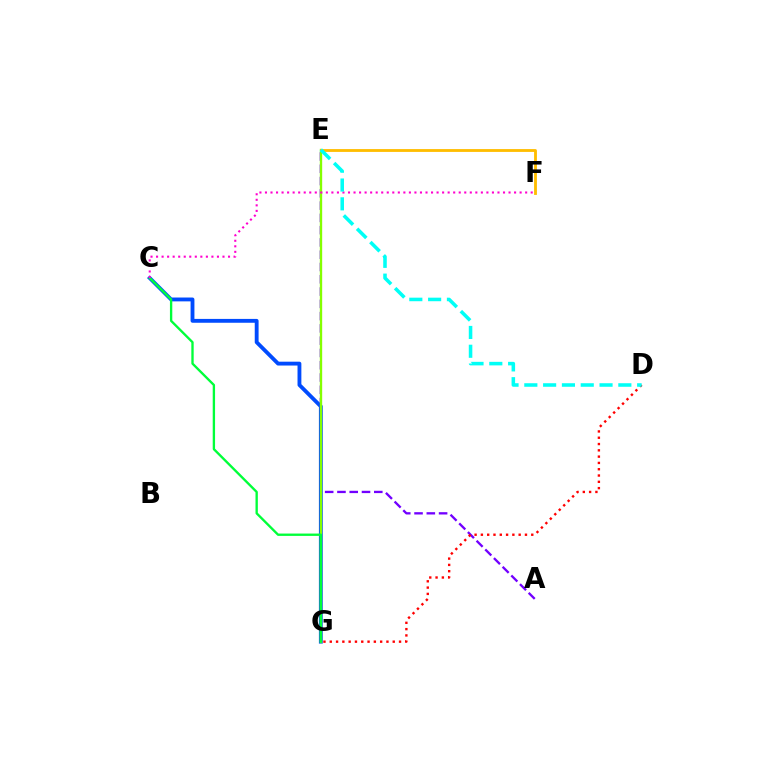{('A', 'E'): [{'color': '#7200ff', 'line_style': 'dashed', 'thickness': 1.67}], ('C', 'G'): [{'color': '#004bff', 'line_style': 'solid', 'thickness': 2.77}, {'color': '#00ff39', 'line_style': 'solid', 'thickness': 1.69}], ('E', 'G'): [{'color': '#84ff00', 'line_style': 'solid', 'thickness': 1.69}], ('D', 'G'): [{'color': '#ff0000', 'line_style': 'dotted', 'thickness': 1.71}], ('C', 'F'): [{'color': '#ff00cf', 'line_style': 'dotted', 'thickness': 1.5}], ('E', 'F'): [{'color': '#ffbd00', 'line_style': 'solid', 'thickness': 2.04}], ('D', 'E'): [{'color': '#00fff6', 'line_style': 'dashed', 'thickness': 2.55}]}